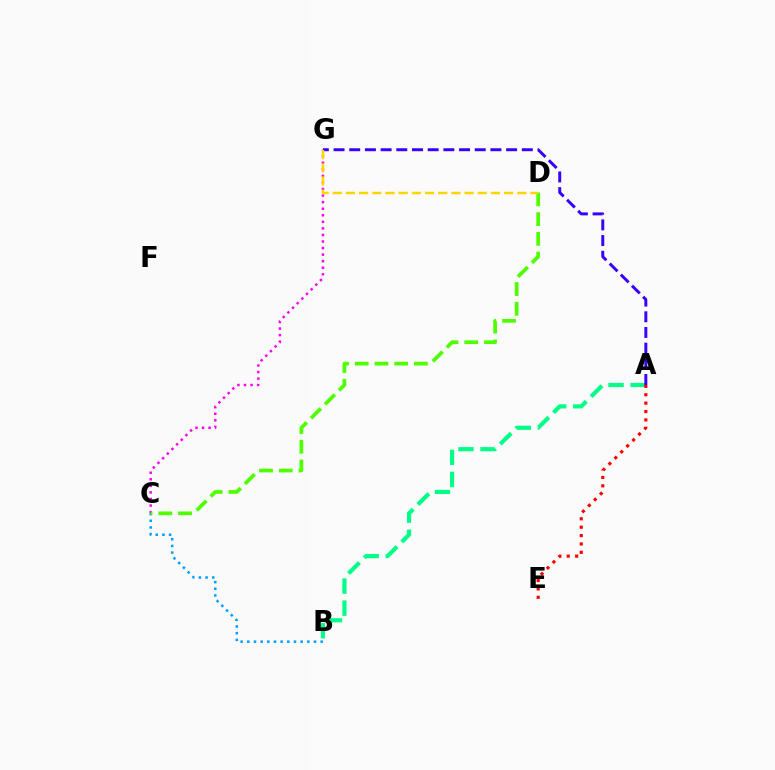{('C', 'G'): [{'color': '#ff00ed', 'line_style': 'dotted', 'thickness': 1.78}], ('A', 'B'): [{'color': '#00ff86', 'line_style': 'dashed', 'thickness': 3.0}], ('B', 'C'): [{'color': '#009eff', 'line_style': 'dotted', 'thickness': 1.81}], ('C', 'D'): [{'color': '#4fff00', 'line_style': 'dashed', 'thickness': 2.68}], ('A', 'E'): [{'color': '#ff0000', 'line_style': 'dotted', 'thickness': 2.28}], ('A', 'G'): [{'color': '#3700ff', 'line_style': 'dashed', 'thickness': 2.13}], ('D', 'G'): [{'color': '#ffd500', 'line_style': 'dashed', 'thickness': 1.79}]}